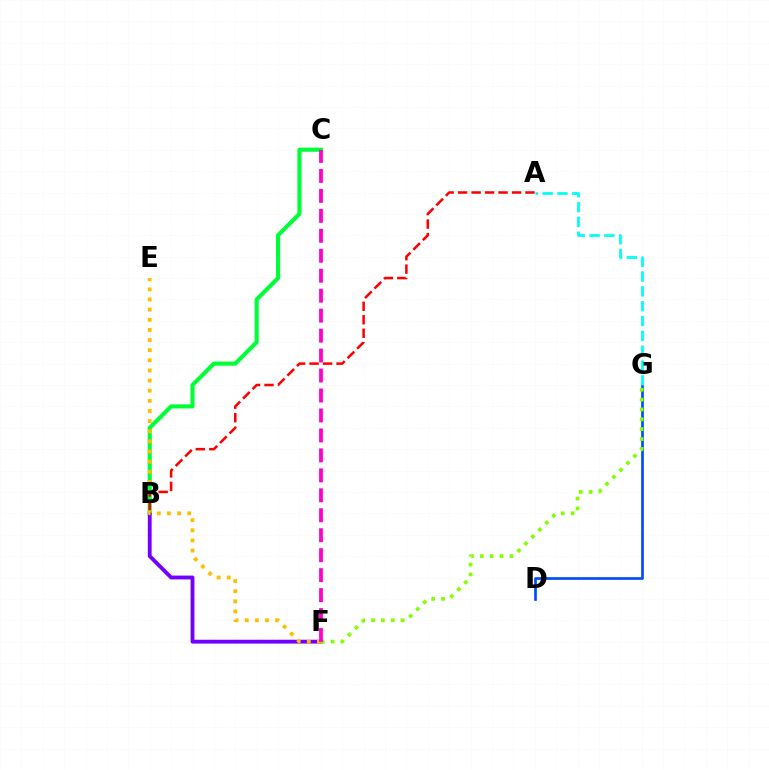{('B', 'C'): [{'color': '#00ff39', 'line_style': 'solid', 'thickness': 2.97}], ('D', 'G'): [{'color': '#004bff', 'line_style': 'solid', 'thickness': 1.92}], ('B', 'F'): [{'color': '#7200ff', 'line_style': 'solid', 'thickness': 2.76}], ('E', 'F'): [{'color': '#ffbd00', 'line_style': 'dotted', 'thickness': 2.75}], ('A', 'G'): [{'color': '#00fff6', 'line_style': 'dashed', 'thickness': 2.01}], ('F', 'G'): [{'color': '#84ff00', 'line_style': 'dotted', 'thickness': 2.68}], ('C', 'F'): [{'color': '#ff00cf', 'line_style': 'dashed', 'thickness': 2.71}], ('A', 'B'): [{'color': '#ff0000', 'line_style': 'dashed', 'thickness': 1.83}]}